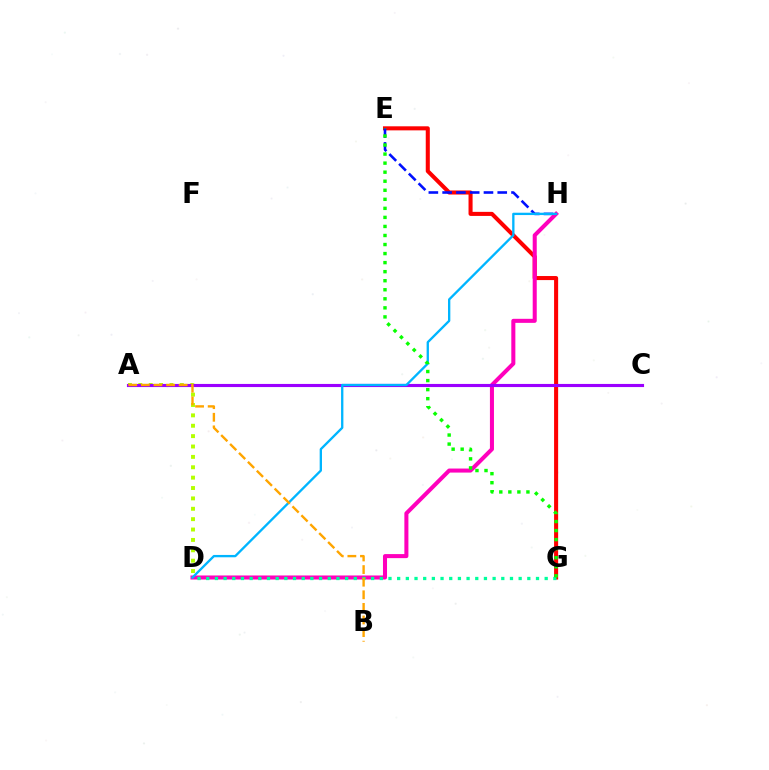{('E', 'G'): [{'color': '#ff0000', 'line_style': 'solid', 'thickness': 2.92}, {'color': '#08ff00', 'line_style': 'dotted', 'thickness': 2.46}], ('A', 'D'): [{'color': '#b3ff00', 'line_style': 'dotted', 'thickness': 2.82}], ('E', 'H'): [{'color': '#0010ff', 'line_style': 'dashed', 'thickness': 1.87}], ('D', 'H'): [{'color': '#ff00bd', 'line_style': 'solid', 'thickness': 2.91}, {'color': '#00b5ff', 'line_style': 'solid', 'thickness': 1.68}], ('D', 'G'): [{'color': '#00ff9d', 'line_style': 'dotted', 'thickness': 2.36}], ('A', 'C'): [{'color': '#9b00ff', 'line_style': 'solid', 'thickness': 2.25}], ('A', 'B'): [{'color': '#ffa500', 'line_style': 'dashed', 'thickness': 1.71}]}